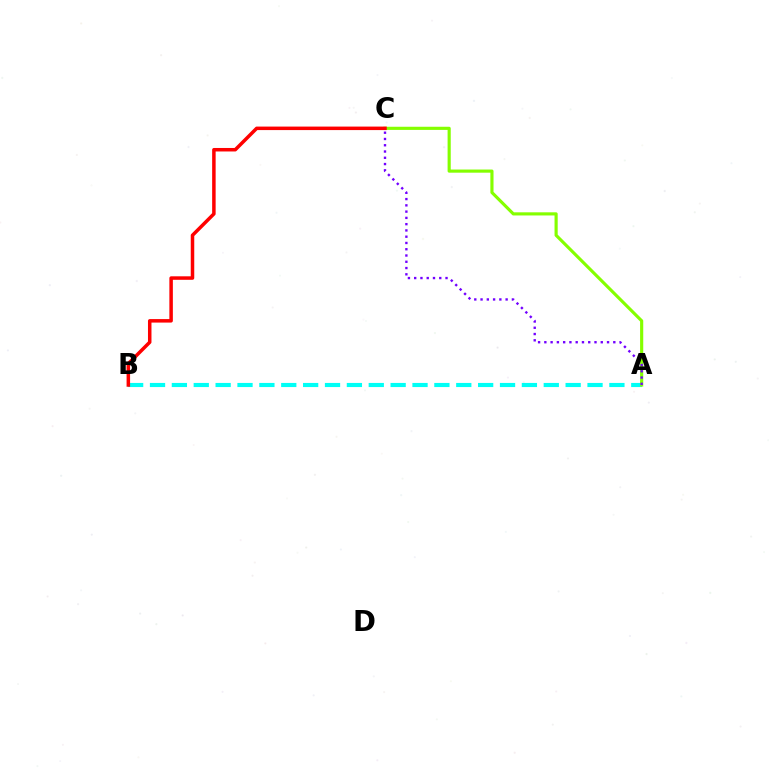{('A', 'B'): [{'color': '#00fff6', 'line_style': 'dashed', 'thickness': 2.97}], ('A', 'C'): [{'color': '#84ff00', 'line_style': 'solid', 'thickness': 2.27}, {'color': '#7200ff', 'line_style': 'dotted', 'thickness': 1.7}], ('B', 'C'): [{'color': '#ff0000', 'line_style': 'solid', 'thickness': 2.52}]}